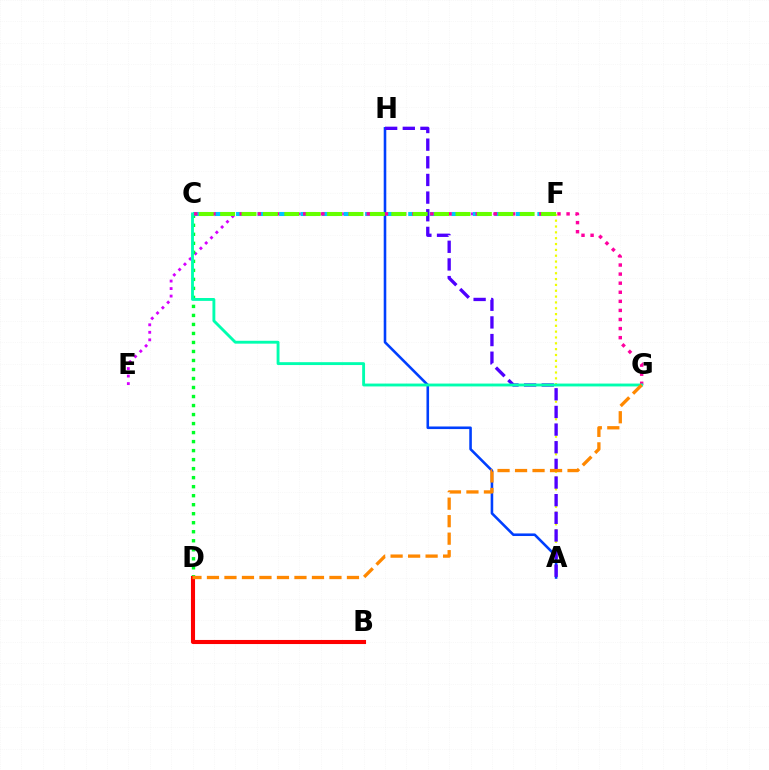{('E', 'F'): [{'color': '#d600ff', 'line_style': 'dotted', 'thickness': 2.04}], ('C', 'D'): [{'color': '#00ff27', 'line_style': 'dotted', 'thickness': 2.45}], ('C', 'F'): [{'color': '#00c7ff', 'line_style': 'dashed', 'thickness': 2.92}, {'color': '#66ff00', 'line_style': 'dashed', 'thickness': 2.91}], ('A', 'F'): [{'color': '#eeff00', 'line_style': 'dotted', 'thickness': 1.59}], ('A', 'H'): [{'color': '#003fff', 'line_style': 'solid', 'thickness': 1.86}, {'color': '#4f00ff', 'line_style': 'dashed', 'thickness': 2.4}], ('C', 'G'): [{'color': '#ff00a0', 'line_style': 'dotted', 'thickness': 2.47}, {'color': '#00ffaf', 'line_style': 'solid', 'thickness': 2.07}], ('B', 'D'): [{'color': '#ff0000', 'line_style': 'solid', 'thickness': 2.94}], ('D', 'G'): [{'color': '#ff8800', 'line_style': 'dashed', 'thickness': 2.38}]}